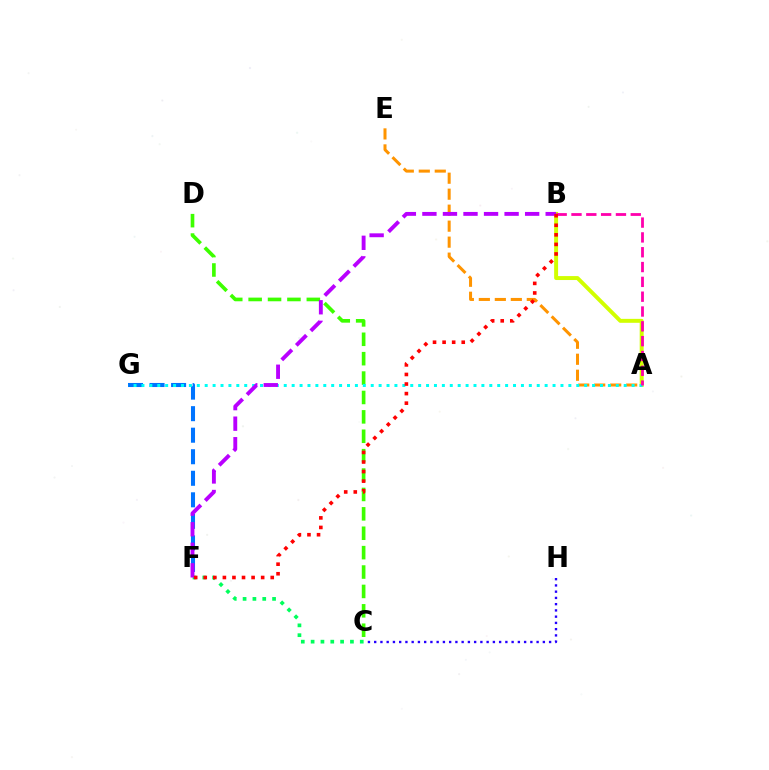{('C', 'D'): [{'color': '#3dff00', 'line_style': 'dashed', 'thickness': 2.63}], ('C', 'F'): [{'color': '#00ff5c', 'line_style': 'dotted', 'thickness': 2.67}], ('A', 'B'): [{'color': '#d1ff00', 'line_style': 'solid', 'thickness': 2.84}, {'color': '#ff00ac', 'line_style': 'dashed', 'thickness': 2.01}], ('A', 'E'): [{'color': '#ff9400', 'line_style': 'dashed', 'thickness': 2.17}], ('F', 'G'): [{'color': '#0074ff', 'line_style': 'dashed', 'thickness': 2.93}], ('A', 'G'): [{'color': '#00fff6', 'line_style': 'dotted', 'thickness': 2.15}], ('B', 'F'): [{'color': '#b900ff', 'line_style': 'dashed', 'thickness': 2.79}, {'color': '#ff0000', 'line_style': 'dotted', 'thickness': 2.6}], ('C', 'H'): [{'color': '#2500ff', 'line_style': 'dotted', 'thickness': 1.7}]}